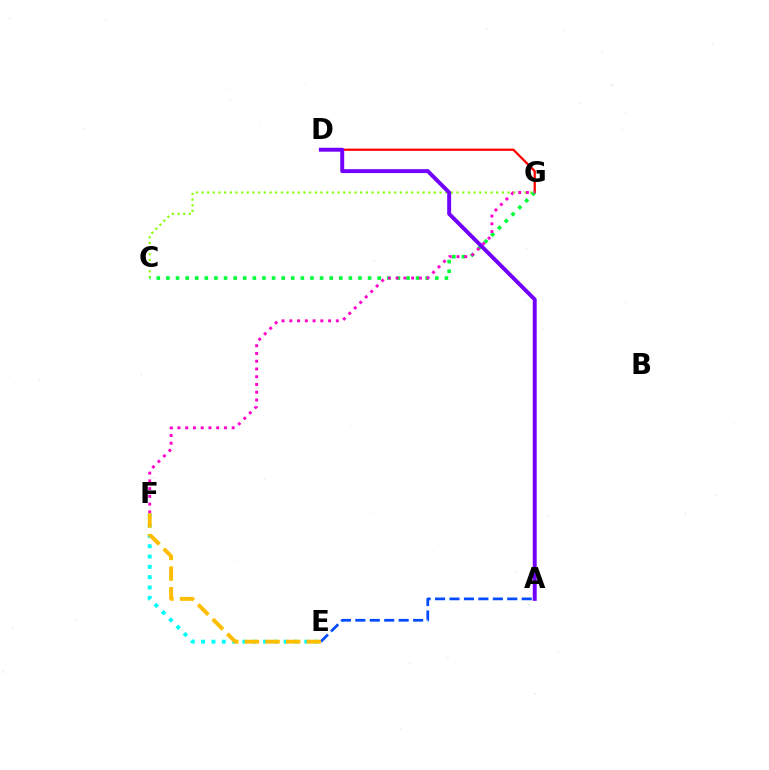{('C', 'G'): [{'color': '#84ff00', 'line_style': 'dotted', 'thickness': 1.54}, {'color': '#00ff39', 'line_style': 'dotted', 'thickness': 2.61}], ('D', 'G'): [{'color': '#ff0000', 'line_style': 'solid', 'thickness': 1.62}], ('E', 'F'): [{'color': '#00fff6', 'line_style': 'dotted', 'thickness': 2.8}, {'color': '#ffbd00', 'line_style': 'dashed', 'thickness': 2.8}], ('F', 'G'): [{'color': '#ff00cf', 'line_style': 'dotted', 'thickness': 2.11}], ('A', 'E'): [{'color': '#004bff', 'line_style': 'dashed', 'thickness': 1.96}], ('A', 'D'): [{'color': '#7200ff', 'line_style': 'solid', 'thickness': 2.83}]}